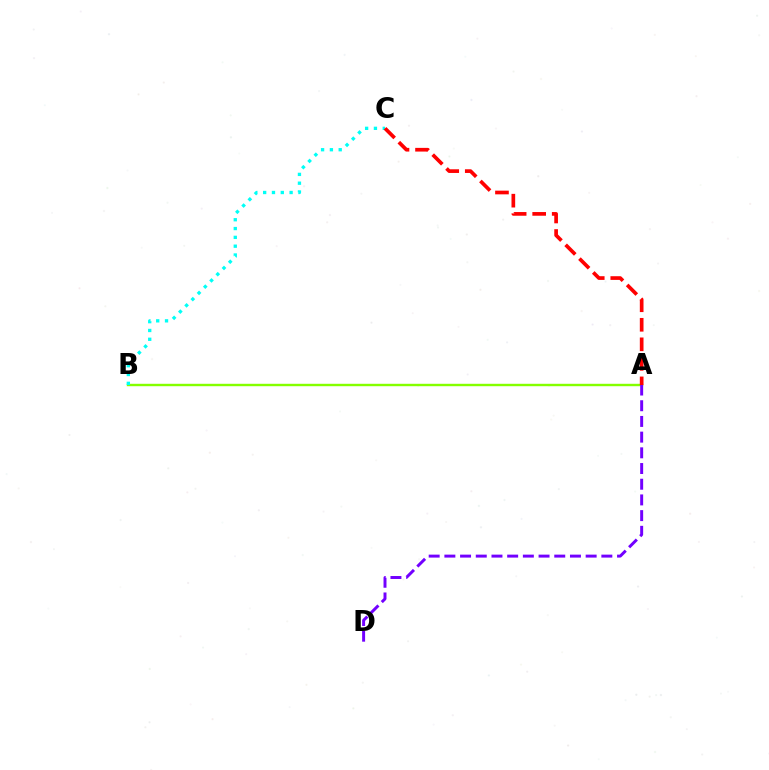{('A', 'B'): [{'color': '#84ff00', 'line_style': 'solid', 'thickness': 1.73}], ('A', 'D'): [{'color': '#7200ff', 'line_style': 'dashed', 'thickness': 2.13}], ('B', 'C'): [{'color': '#00fff6', 'line_style': 'dotted', 'thickness': 2.4}], ('A', 'C'): [{'color': '#ff0000', 'line_style': 'dashed', 'thickness': 2.65}]}